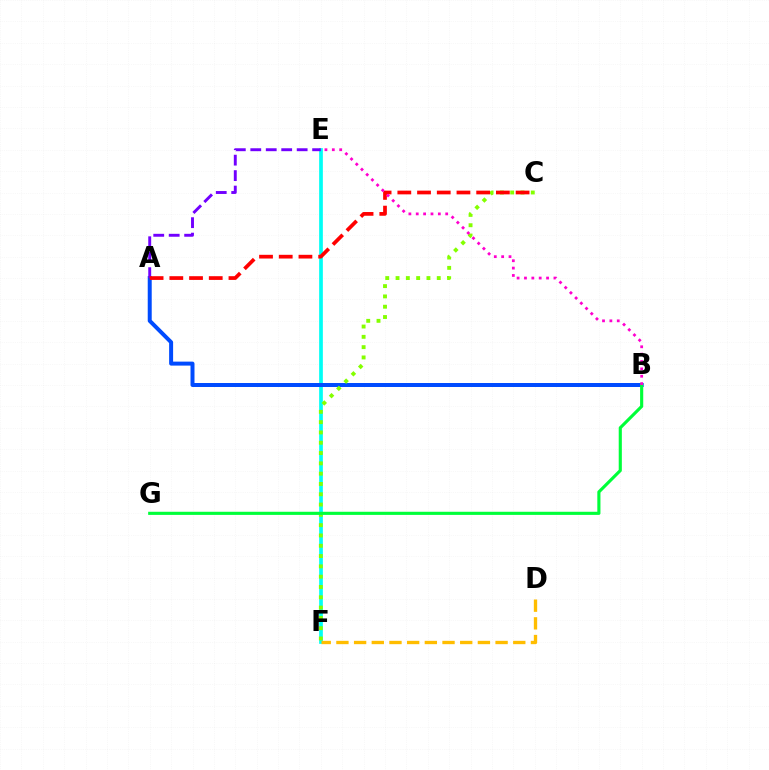{('E', 'F'): [{'color': '#00fff6', 'line_style': 'solid', 'thickness': 2.66}], ('A', 'B'): [{'color': '#004bff', 'line_style': 'solid', 'thickness': 2.87}], ('C', 'F'): [{'color': '#84ff00', 'line_style': 'dotted', 'thickness': 2.8}], ('B', 'G'): [{'color': '#00ff39', 'line_style': 'solid', 'thickness': 2.25}], ('A', 'E'): [{'color': '#7200ff', 'line_style': 'dashed', 'thickness': 2.1}], ('A', 'C'): [{'color': '#ff0000', 'line_style': 'dashed', 'thickness': 2.68}], ('B', 'E'): [{'color': '#ff00cf', 'line_style': 'dotted', 'thickness': 2.0}], ('D', 'F'): [{'color': '#ffbd00', 'line_style': 'dashed', 'thickness': 2.4}]}